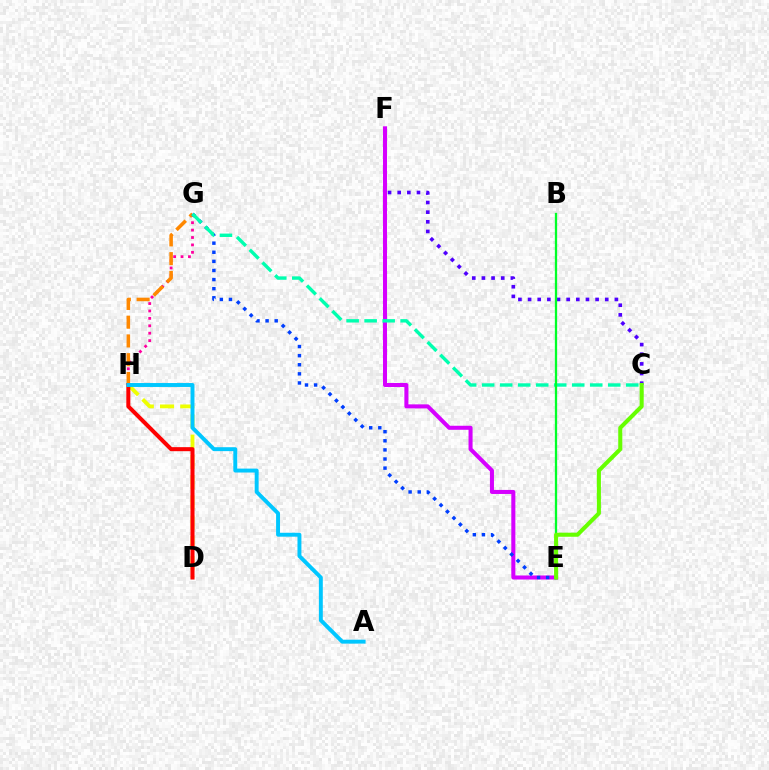{('G', 'H'): [{'color': '#ff00a0', 'line_style': 'dotted', 'thickness': 2.01}, {'color': '#ff8800', 'line_style': 'dashed', 'thickness': 2.55}], ('D', 'H'): [{'color': '#eeff00', 'line_style': 'dashed', 'thickness': 2.75}, {'color': '#ff0000', 'line_style': 'solid', 'thickness': 2.9}], ('C', 'F'): [{'color': '#4f00ff', 'line_style': 'dotted', 'thickness': 2.62}], ('E', 'F'): [{'color': '#d600ff', 'line_style': 'solid', 'thickness': 2.91}], ('E', 'G'): [{'color': '#003fff', 'line_style': 'dotted', 'thickness': 2.47}], ('A', 'H'): [{'color': '#00c7ff', 'line_style': 'solid', 'thickness': 2.83}], ('C', 'G'): [{'color': '#00ffaf', 'line_style': 'dashed', 'thickness': 2.45}], ('B', 'E'): [{'color': '#00ff27', 'line_style': 'solid', 'thickness': 1.65}], ('C', 'E'): [{'color': '#66ff00', 'line_style': 'solid', 'thickness': 2.93}]}